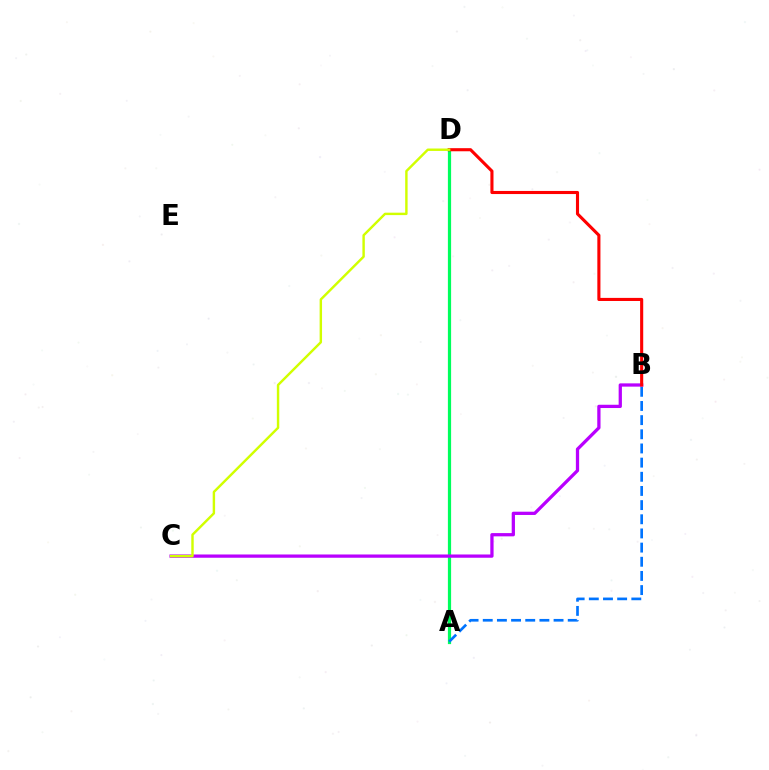{('A', 'D'): [{'color': '#00ff5c', 'line_style': 'solid', 'thickness': 2.31}], ('A', 'B'): [{'color': '#0074ff', 'line_style': 'dashed', 'thickness': 1.92}], ('B', 'C'): [{'color': '#b900ff', 'line_style': 'solid', 'thickness': 2.35}], ('B', 'D'): [{'color': '#ff0000', 'line_style': 'solid', 'thickness': 2.23}], ('C', 'D'): [{'color': '#d1ff00', 'line_style': 'solid', 'thickness': 1.75}]}